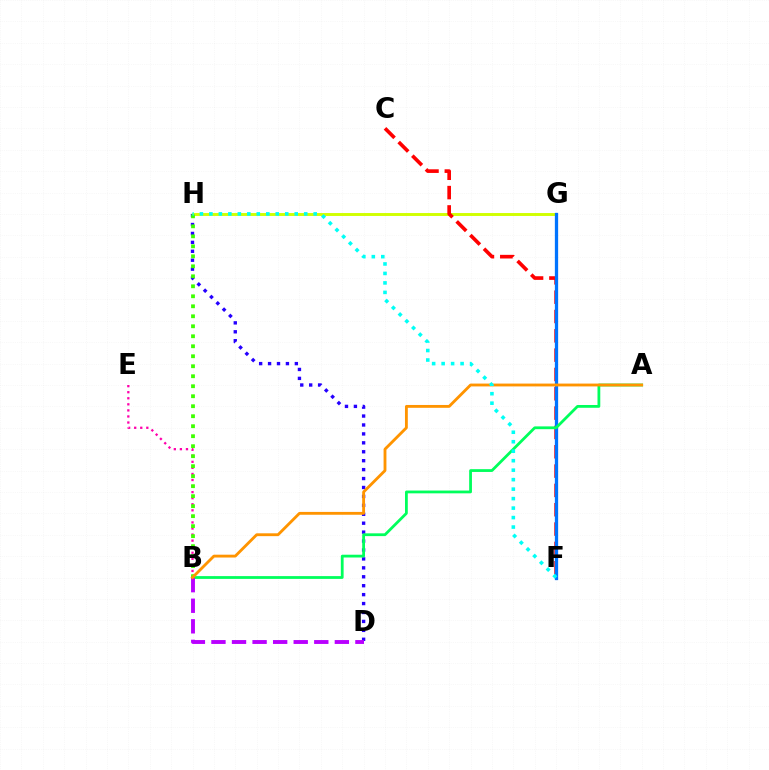{('D', 'H'): [{'color': '#2500ff', 'line_style': 'dotted', 'thickness': 2.43}], ('G', 'H'): [{'color': '#d1ff00', 'line_style': 'solid', 'thickness': 2.1}], ('C', 'F'): [{'color': '#ff0000', 'line_style': 'dashed', 'thickness': 2.63}], ('F', 'G'): [{'color': '#0074ff', 'line_style': 'solid', 'thickness': 2.36}], ('A', 'B'): [{'color': '#00ff5c', 'line_style': 'solid', 'thickness': 2.01}, {'color': '#ff9400', 'line_style': 'solid', 'thickness': 2.05}], ('B', 'E'): [{'color': '#ff00ac', 'line_style': 'dotted', 'thickness': 1.65}], ('B', 'D'): [{'color': '#b900ff', 'line_style': 'dashed', 'thickness': 2.79}], ('B', 'H'): [{'color': '#3dff00', 'line_style': 'dotted', 'thickness': 2.72}], ('F', 'H'): [{'color': '#00fff6', 'line_style': 'dotted', 'thickness': 2.58}]}